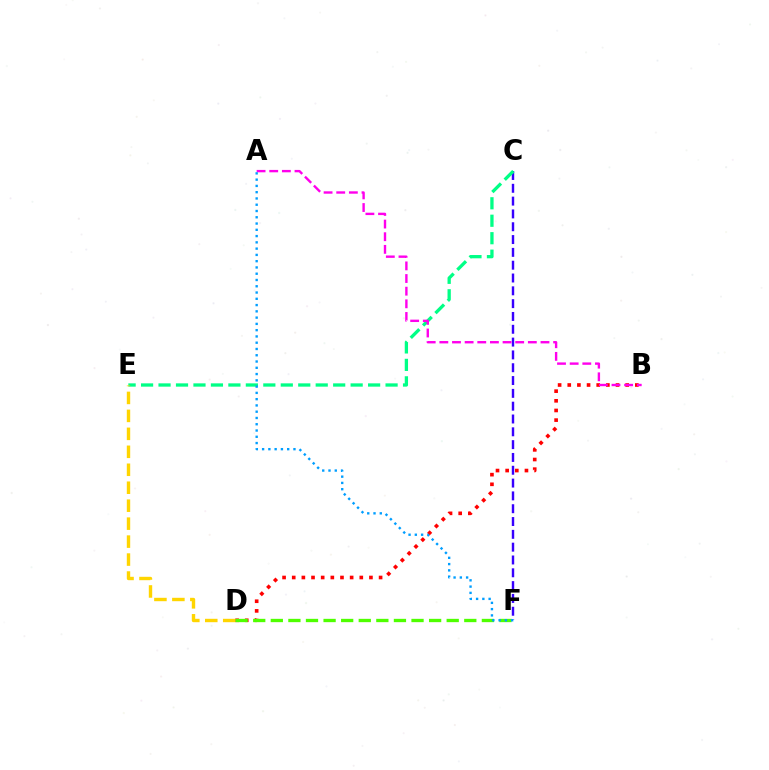{('B', 'D'): [{'color': '#ff0000', 'line_style': 'dotted', 'thickness': 2.62}], ('C', 'F'): [{'color': '#3700ff', 'line_style': 'dashed', 'thickness': 1.74}], ('C', 'E'): [{'color': '#00ff86', 'line_style': 'dashed', 'thickness': 2.37}], ('D', 'E'): [{'color': '#ffd500', 'line_style': 'dashed', 'thickness': 2.44}], ('A', 'B'): [{'color': '#ff00ed', 'line_style': 'dashed', 'thickness': 1.72}], ('D', 'F'): [{'color': '#4fff00', 'line_style': 'dashed', 'thickness': 2.39}], ('A', 'F'): [{'color': '#009eff', 'line_style': 'dotted', 'thickness': 1.7}]}